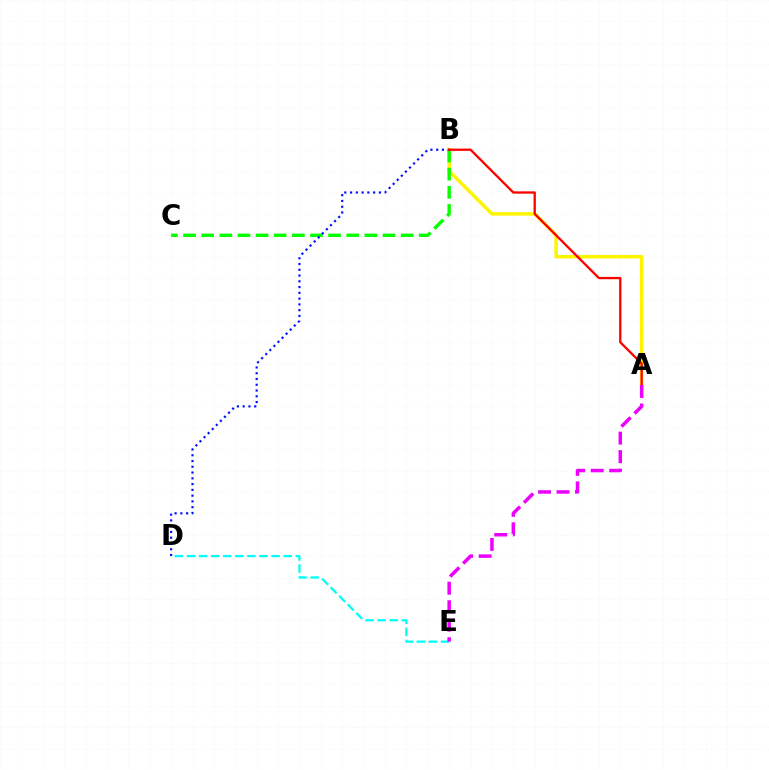{('A', 'B'): [{'color': '#fcf500', 'line_style': 'solid', 'thickness': 2.5}, {'color': '#ff0000', 'line_style': 'solid', 'thickness': 1.66}], ('B', 'C'): [{'color': '#08ff00', 'line_style': 'dashed', 'thickness': 2.46}], ('B', 'D'): [{'color': '#0010ff', 'line_style': 'dotted', 'thickness': 1.57}], ('D', 'E'): [{'color': '#00fff6', 'line_style': 'dashed', 'thickness': 1.64}], ('A', 'E'): [{'color': '#ee00ff', 'line_style': 'dashed', 'thickness': 2.51}]}